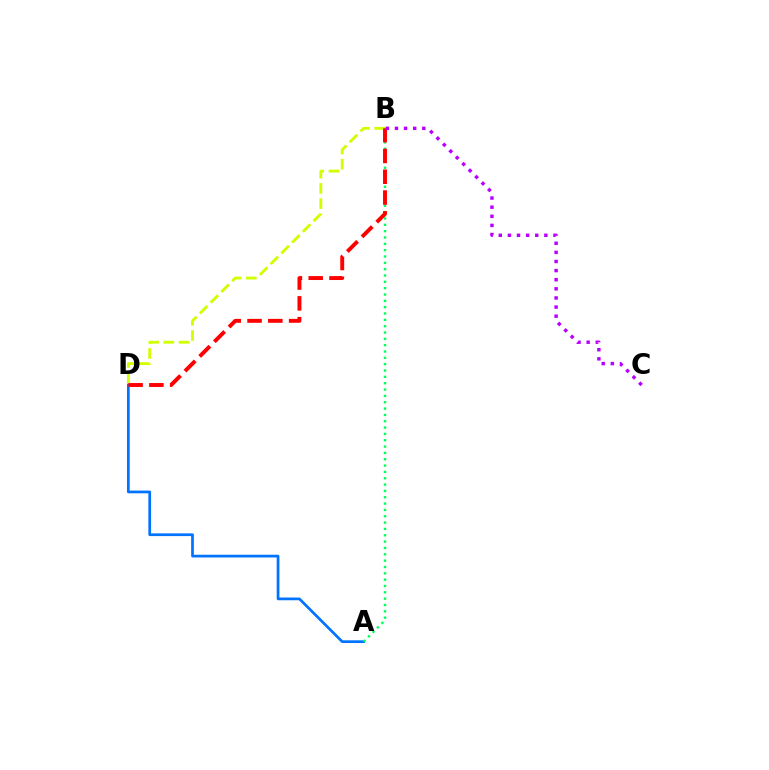{('B', 'D'): [{'color': '#d1ff00', 'line_style': 'dashed', 'thickness': 2.06}, {'color': '#ff0000', 'line_style': 'dashed', 'thickness': 2.82}], ('A', 'D'): [{'color': '#0074ff', 'line_style': 'solid', 'thickness': 1.96}], ('A', 'B'): [{'color': '#00ff5c', 'line_style': 'dotted', 'thickness': 1.72}], ('B', 'C'): [{'color': '#b900ff', 'line_style': 'dotted', 'thickness': 2.48}]}